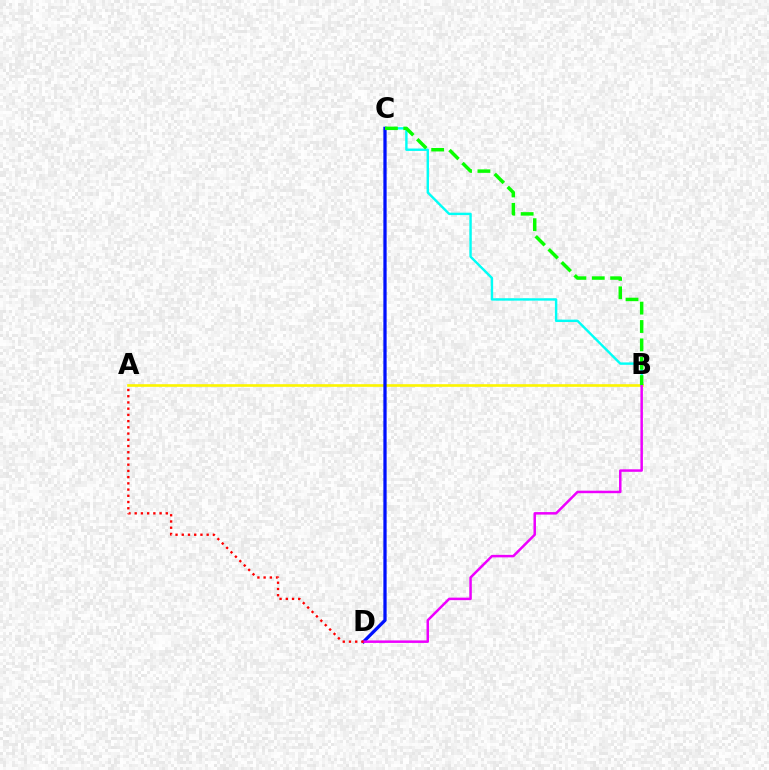{('A', 'B'): [{'color': '#fcf500', 'line_style': 'solid', 'thickness': 1.9}], ('B', 'C'): [{'color': '#00fff6', 'line_style': 'solid', 'thickness': 1.73}, {'color': '#08ff00', 'line_style': 'dashed', 'thickness': 2.5}], ('C', 'D'): [{'color': '#0010ff', 'line_style': 'solid', 'thickness': 2.35}], ('B', 'D'): [{'color': '#ee00ff', 'line_style': 'solid', 'thickness': 1.8}], ('A', 'D'): [{'color': '#ff0000', 'line_style': 'dotted', 'thickness': 1.69}]}